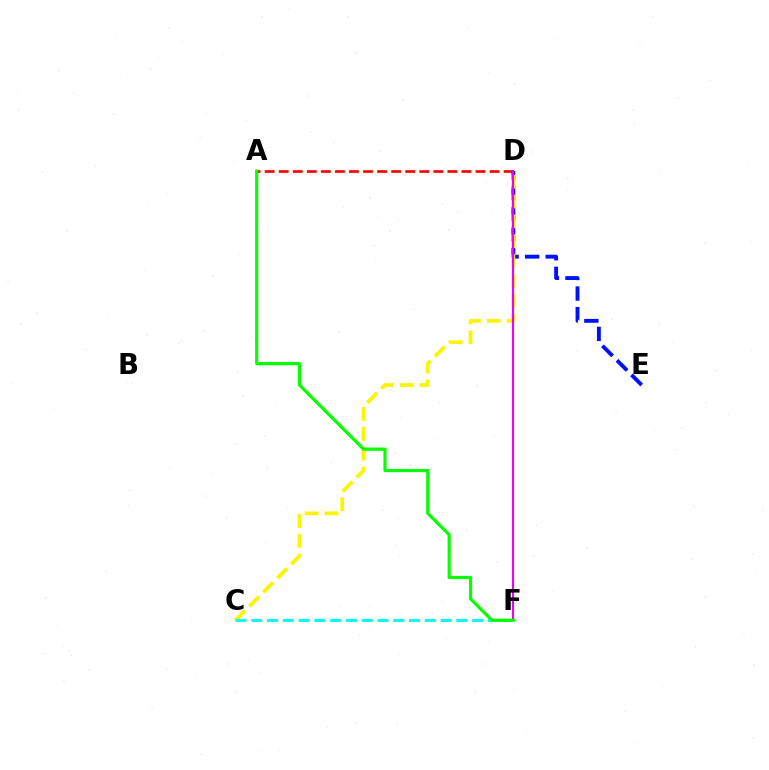{('A', 'D'): [{'color': '#ff0000', 'line_style': 'dashed', 'thickness': 1.91}], ('D', 'E'): [{'color': '#0010ff', 'line_style': 'dashed', 'thickness': 2.79}], ('C', 'D'): [{'color': '#fcf500', 'line_style': 'dashed', 'thickness': 2.69}], ('D', 'F'): [{'color': '#ee00ff', 'line_style': 'solid', 'thickness': 1.51}], ('C', 'F'): [{'color': '#00fff6', 'line_style': 'dashed', 'thickness': 2.14}], ('A', 'F'): [{'color': '#08ff00', 'line_style': 'solid', 'thickness': 2.29}]}